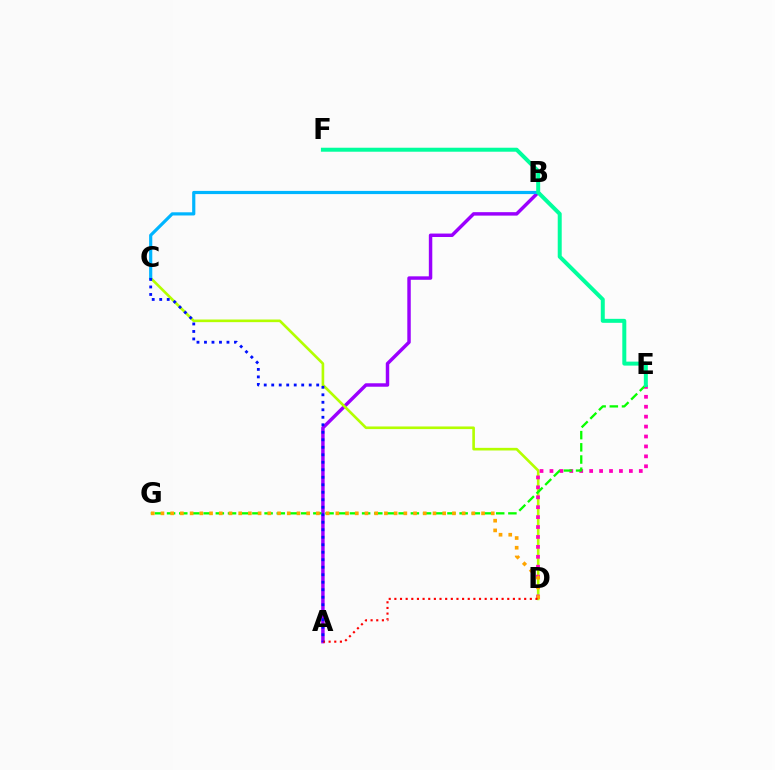{('A', 'B'): [{'color': '#9b00ff', 'line_style': 'solid', 'thickness': 2.48}], ('C', 'D'): [{'color': '#b3ff00', 'line_style': 'solid', 'thickness': 1.89}], ('B', 'C'): [{'color': '#00b5ff', 'line_style': 'solid', 'thickness': 2.29}], ('D', 'E'): [{'color': '#ff00bd', 'line_style': 'dotted', 'thickness': 2.7}], ('E', 'G'): [{'color': '#08ff00', 'line_style': 'dashed', 'thickness': 1.66}], ('D', 'G'): [{'color': '#ffa500', 'line_style': 'dotted', 'thickness': 2.64}], ('A', 'D'): [{'color': '#ff0000', 'line_style': 'dotted', 'thickness': 1.53}], ('E', 'F'): [{'color': '#00ff9d', 'line_style': 'solid', 'thickness': 2.87}], ('A', 'C'): [{'color': '#0010ff', 'line_style': 'dotted', 'thickness': 2.04}]}